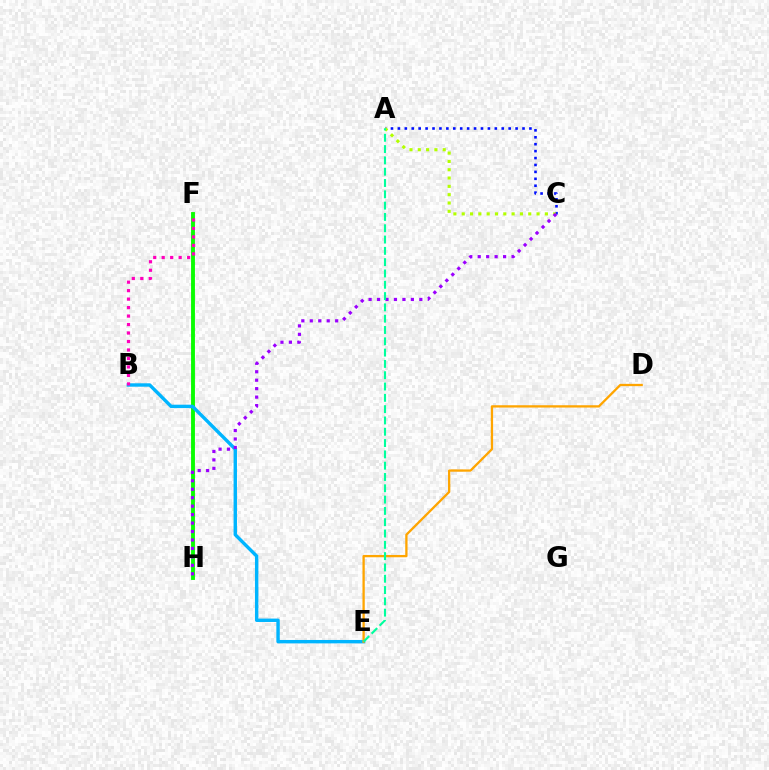{('A', 'C'): [{'color': '#0010ff', 'line_style': 'dotted', 'thickness': 1.88}, {'color': '#b3ff00', 'line_style': 'dotted', 'thickness': 2.26}], ('F', 'H'): [{'color': '#ff0000', 'line_style': 'solid', 'thickness': 1.61}, {'color': '#08ff00', 'line_style': 'solid', 'thickness': 2.77}], ('B', 'E'): [{'color': '#00b5ff', 'line_style': 'solid', 'thickness': 2.45}], ('C', 'H'): [{'color': '#9b00ff', 'line_style': 'dotted', 'thickness': 2.3}], ('D', 'E'): [{'color': '#ffa500', 'line_style': 'solid', 'thickness': 1.66}], ('A', 'E'): [{'color': '#00ff9d', 'line_style': 'dashed', 'thickness': 1.54}], ('B', 'F'): [{'color': '#ff00bd', 'line_style': 'dotted', 'thickness': 2.3}]}